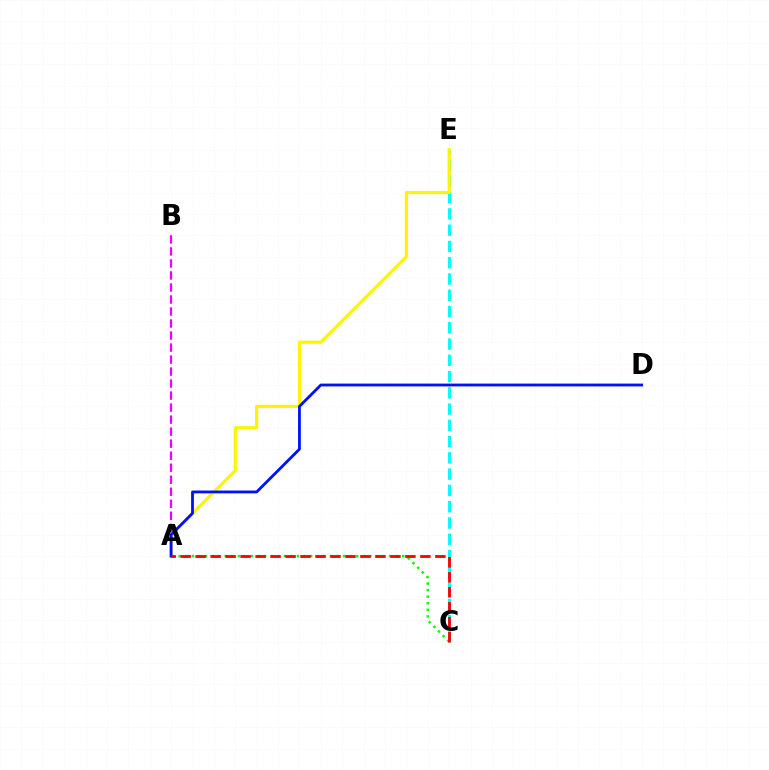{('C', 'E'): [{'color': '#00fff6', 'line_style': 'dashed', 'thickness': 2.21}], ('A', 'B'): [{'color': '#ee00ff', 'line_style': 'dashed', 'thickness': 1.63}], ('A', 'E'): [{'color': '#fcf500', 'line_style': 'solid', 'thickness': 2.28}], ('A', 'C'): [{'color': '#08ff00', 'line_style': 'dotted', 'thickness': 1.79}, {'color': '#ff0000', 'line_style': 'dashed', 'thickness': 2.04}], ('A', 'D'): [{'color': '#0010ff', 'line_style': 'solid', 'thickness': 2.02}]}